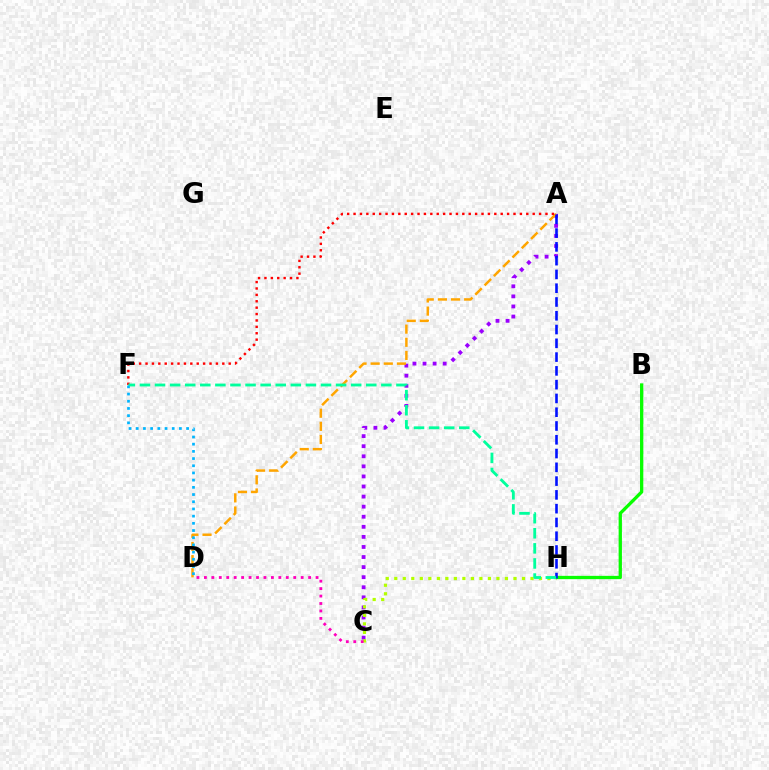{('A', 'C'): [{'color': '#9b00ff', 'line_style': 'dotted', 'thickness': 2.74}], ('C', 'H'): [{'color': '#b3ff00', 'line_style': 'dotted', 'thickness': 2.31}], ('C', 'D'): [{'color': '#ff00bd', 'line_style': 'dotted', 'thickness': 2.02}], ('A', 'D'): [{'color': '#ffa500', 'line_style': 'dashed', 'thickness': 1.79}], ('B', 'H'): [{'color': '#08ff00', 'line_style': 'solid', 'thickness': 2.37}], ('A', 'H'): [{'color': '#0010ff', 'line_style': 'dashed', 'thickness': 1.87}], ('A', 'F'): [{'color': '#ff0000', 'line_style': 'dotted', 'thickness': 1.74}], ('F', 'H'): [{'color': '#00ff9d', 'line_style': 'dashed', 'thickness': 2.05}], ('D', 'F'): [{'color': '#00b5ff', 'line_style': 'dotted', 'thickness': 1.95}]}